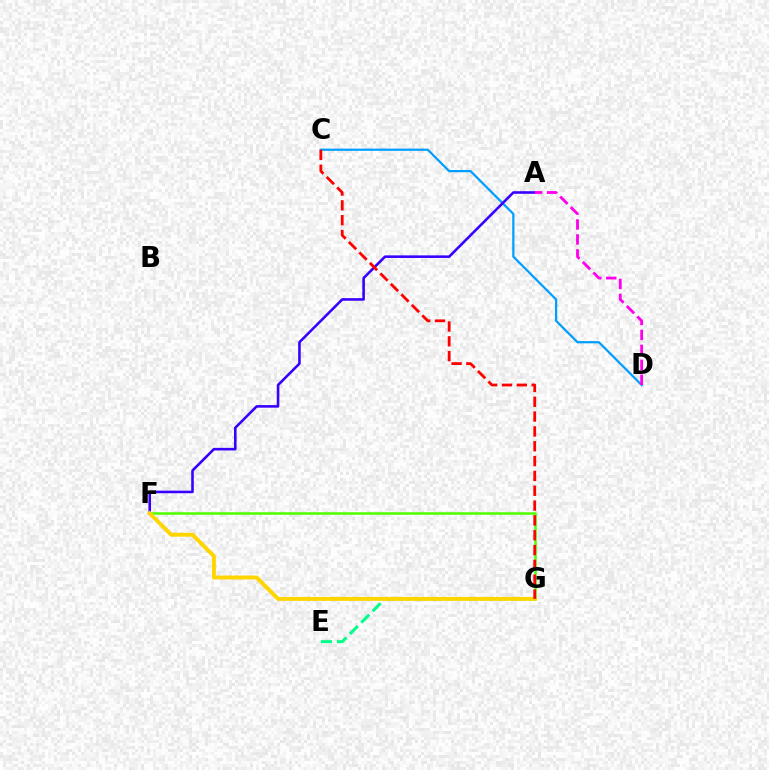{('C', 'D'): [{'color': '#009eff', 'line_style': 'solid', 'thickness': 1.61}], ('E', 'G'): [{'color': '#00ff86', 'line_style': 'dashed', 'thickness': 2.19}], ('A', 'F'): [{'color': '#3700ff', 'line_style': 'solid', 'thickness': 1.86}], ('A', 'D'): [{'color': '#ff00ed', 'line_style': 'dashed', 'thickness': 2.03}], ('F', 'G'): [{'color': '#4fff00', 'line_style': 'solid', 'thickness': 1.81}, {'color': '#ffd500', 'line_style': 'solid', 'thickness': 2.82}], ('C', 'G'): [{'color': '#ff0000', 'line_style': 'dashed', 'thickness': 2.01}]}